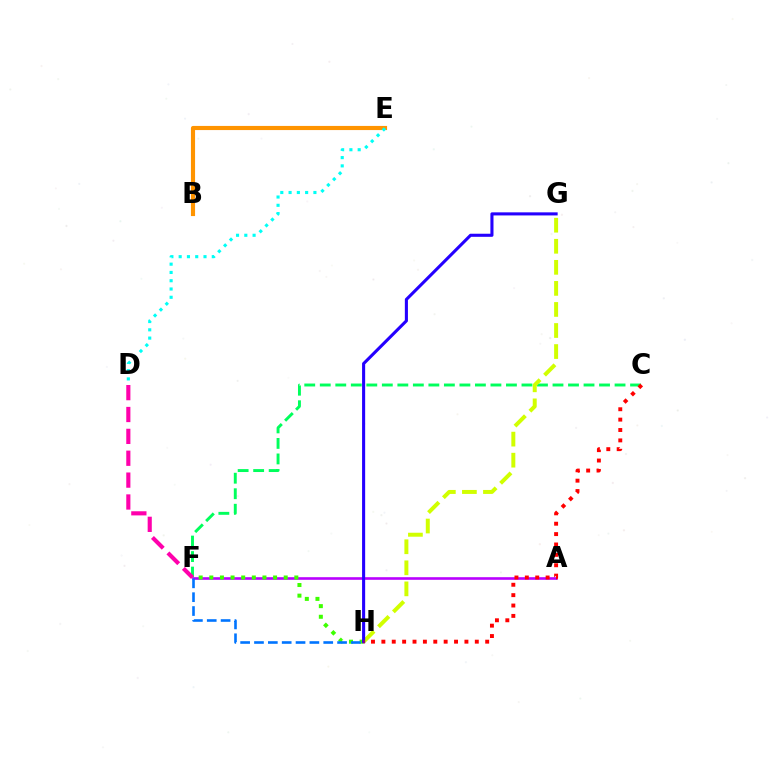{('B', 'E'): [{'color': '#ff9400', 'line_style': 'solid', 'thickness': 2.98}], ('C', 'F'): [{'color': '#00ff5c', 'line_style': 'dashed', 'thickness': 2.11}], ('A', 'F'): [{'color': '#b900ff', 'line_style': 'solid', 'thickness': 1.89}], ('D', 'F'): [{'color': '#ff00ac', 'line_style': 'dashed', 'thickness': 2.97}], ('F', 'H'): [{'color': '#3dff00', 'line_style': 'dotted', 'thickness': 2.89}, {'color': '#0074ff', 'line_style': 'dashed', 'thickness': 1.88}], ('G', 'H'): [{'color': '#d1ff00', 'line_style': 'dashed', 'thickness': 2.86}, {'color': '#2500ff', 'line_style': 'solid', 'thickness': 2.22}], ('D', 'E'): [{'color': '#00fff6', 'line_style': 'dotted', 'thickness': 2.25}], ('C', 'H'): [{'color': '#ff0000', 'line_style': 'dotted', 'thickness': 2.82}]}